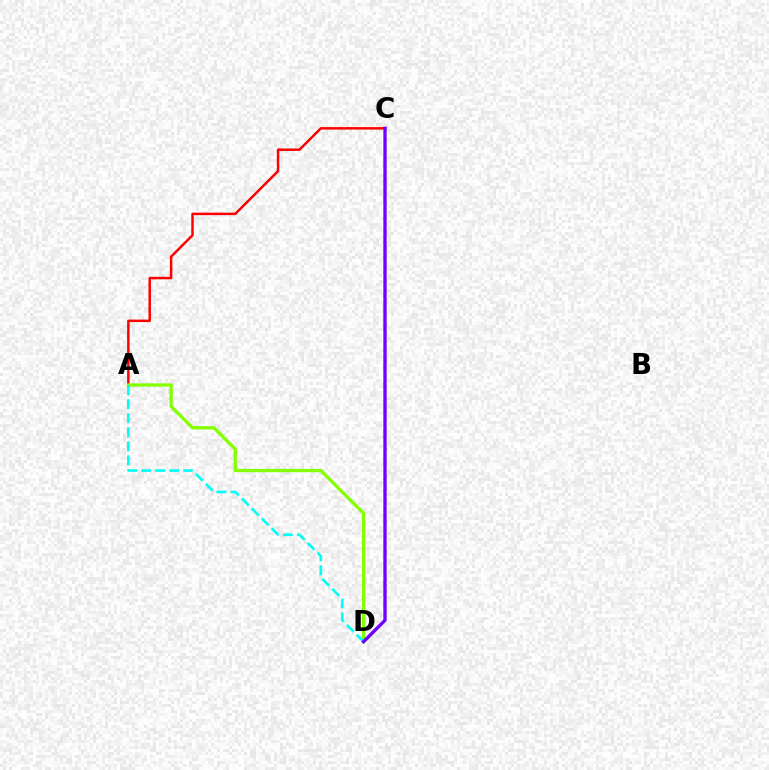{('A', 'C'): [{'color': '#ff0000', 'line_style': 'solid', 'thickness': 1.78}], ('A', 'D'): [{'color': '#84ff00', 'line_style': 'solid', 'thickness': 2.37}, {'color': '#00fff6', 'line_style': 'dashed', 'thickness': 1.91}], ('C', 'D'): [{'color': '#7200ff', 'line_style': 'solid', 'thickness': 2.41}]}